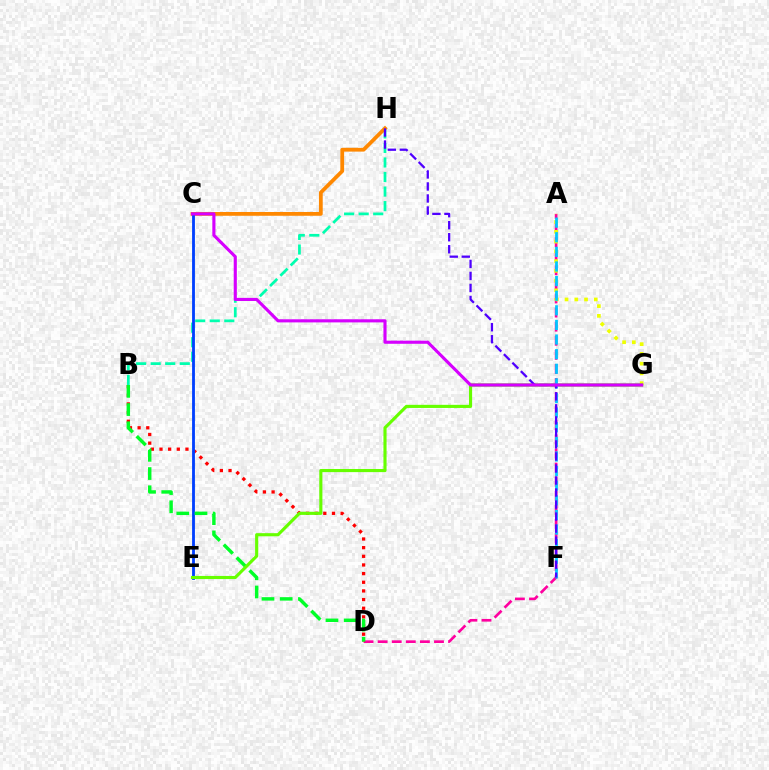{('A', 'D'): [{'color': '#ff00a0', 'line_style': 'dashed', 'thickness': 1.91}], ('B', 'H'): [{'color': '#00ffaf', 'line_style': 'dashed', 'thickness': 1.98}], ('B', 'D'): [{'color': '#ff0000', 'line_style': 'dotted', 'thickness': 2.35}, {'color': '#00ff27', 'line_style': 'dashed', 'thickness': 2.47}], ('A', 'G'): [{'color': '#eeff00', 'line_style': 'dotted', 'thickness': 2.65}], ('C', 'H'): [{'color': '#ff8800', 'line_style': 'solid', 'thickness': 2.72}], ('C', 'E'): [{'color': '#003fff', 'line_style': 'solid', 'thickness': 2.04}], ('E', 'G'): [{'color': '#66ff00', 'line_style': 'solid', 'thickness': 2.25}], ('A', 'F'): [{'color': '#00c7ff', 'line_style': 'dashed', 'thickness': 1.99}], ('F', 'H'): [{'color': '#4f00ff', 'line_style': 'dashed', 'thickness': 1.63}], ('C', 'G'): [{'color': '#d600ff', 'line_style': 'solid', 'thickness': 2.25}]}